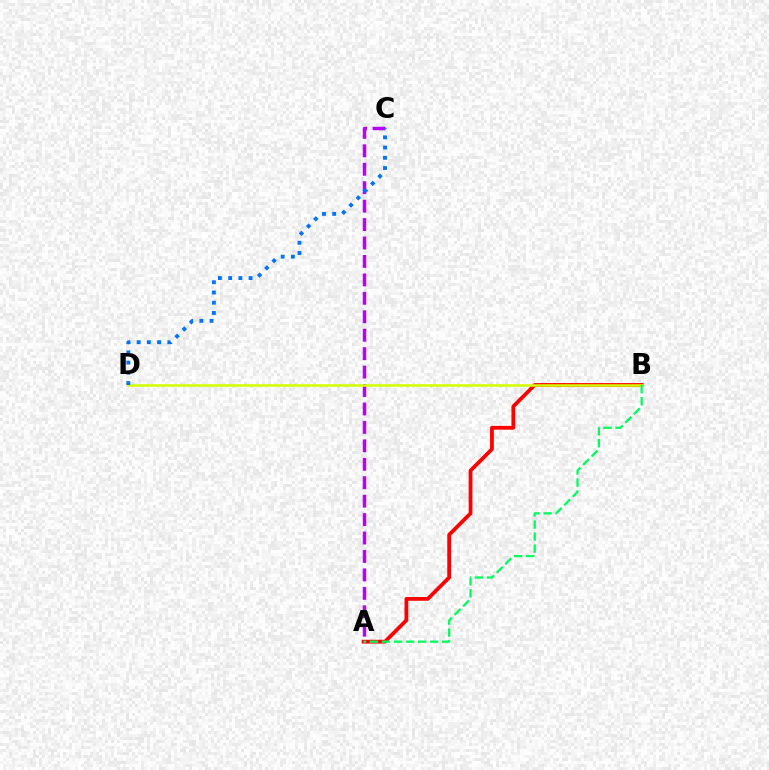{('A', 'B'): [{'color': '#ff0000', 'line_style': 'solid', 'thickness': 2.73}, {'color': '#00ff5c', 'line_style': 'dashed', 'thickness': 1.64}], ('A', 'C'): [{'color': '#b900ff', 'line_style': 'dashed', 'thickness': 2.5}], ('B', 'D'): [{'color': '#d1ff00', 'line_style': 'solid', 'thickness': 1.81}], ('C', 'D'): [{'color': '#0074ff', 'line_style': 'dotted', 'thickness': 2.78}]}